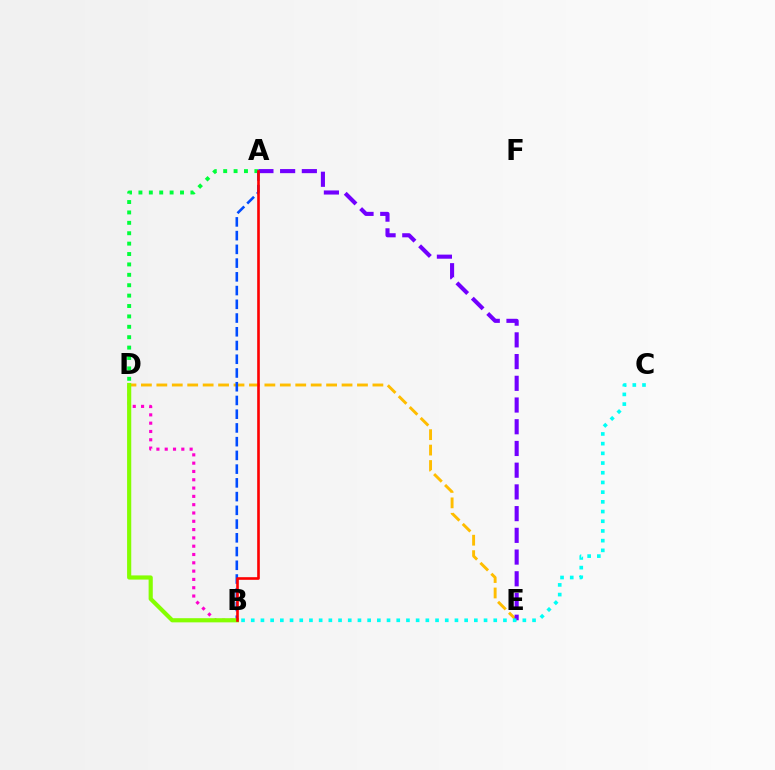{('D', 'E'): [{'color': '#ffbd00', 'line_style': 'dashed', 'thickness': 2.1}], ('A', 'D'): [{'color': '#00ff39', 'line_style': 'dotted', 'thickness': 2.82}], ('A', 'B'): [{'color': '#004bff', 'line_style': 'dashed', 'thickness': 1.87}, {'color': '#ff0000', 'line_style': 'solid', 'thickness': 1.89}], ('A', 'E'): [{'color': '#7200ff', 'line_style': 'dashed', 'thickness': 2.95}], ('B', 'D'): [{'color': '#ff00cf', 'line_style': 'dotted', 'thickness': 2.26}, {'color': '#84ff00', 'line_style': 'solid', 'thickness': 3.0}], ('B', 'C'): [{'color': '#00fff6', 'line_style': 'dotted', 'thickness': 2.64}]}